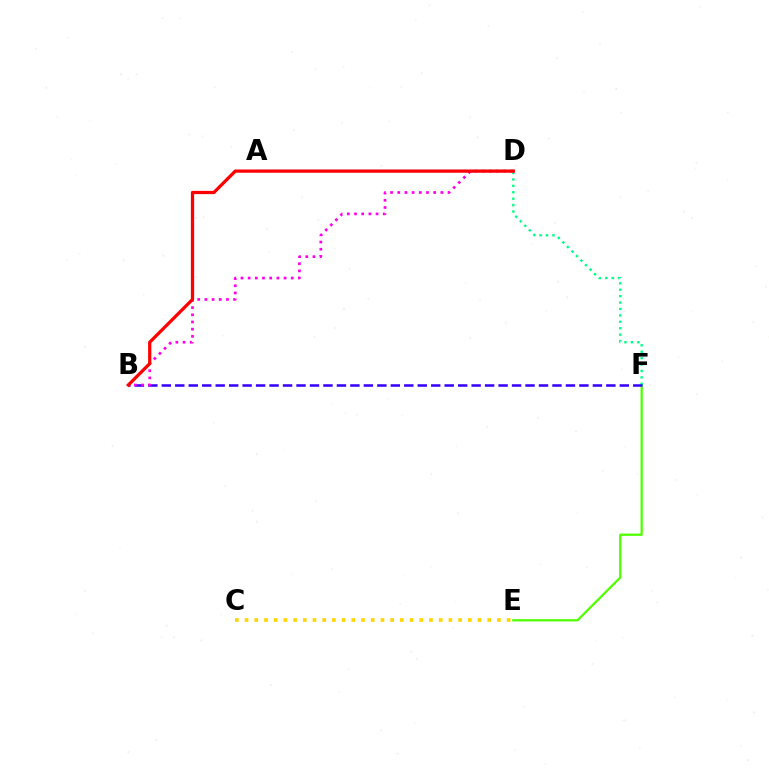{('E', 'F'): [{'color': '#4fff00', 'line_style': 'solid', 'thickness': 1.63}], ('A', 'D'): [{'color': '#009eff', 'line_style': 'solid', 'thickness': 1.57}], ('C', 'E'): [{'color': '#ffd500', 'line_style': 'dotted', 'thickness': 2.64}], ('D', 'F'): [{'color': '#00ff86', 'line_style': 'dotted', 'thickness': 1.74}], ('B', 'F'): [{'color': '#3700ff', 'line_style': 'dashed', 'thickness': 1.83}], ('B', 'D'): [{'color': '#ff00ed', 'line_style': 'dotted', 'thickness': 1.95}, {'color': '#ff0000', 'line_style': 'solid', 'thickness': 2.34}]}